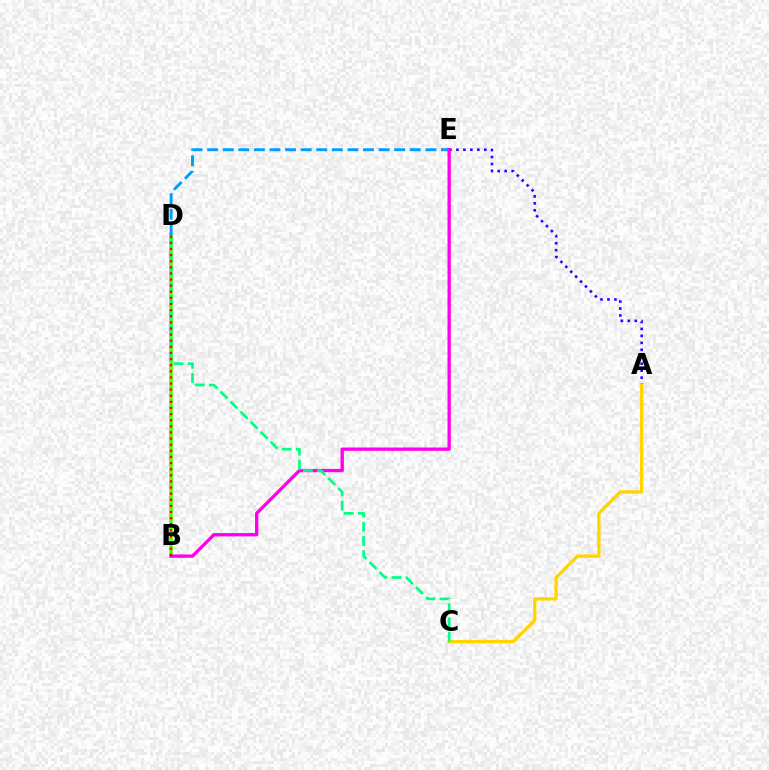{('A', 'E'): [{'color': '#3700ff', 'line_style': 'dotted', 'thickness': 1.89}], ('B', 'D'): [{'color': '#4fff00', 'line_style': 'solid', 'thickness': 2.6}, {'color': '#ff0000', 'line_style': 'dotted', 'thickness': 1.66}], ('A', 'C'): [{'color': '#ffd500', 'line_style': 'solid', 'thickness': 2.39}], ('D', 'E'): [{'color': '#009eff', 'line_style': 'dashed', 'thickness': 2.12}], ('B', 'E'): [{'color': '#ff00ed', 'line_style': 'solid', 'thickness': 2.39}], ('C', 'D'): [{'color': '#00ff86', 'line_style': 'dashed', 'thickness': 1.93}]}